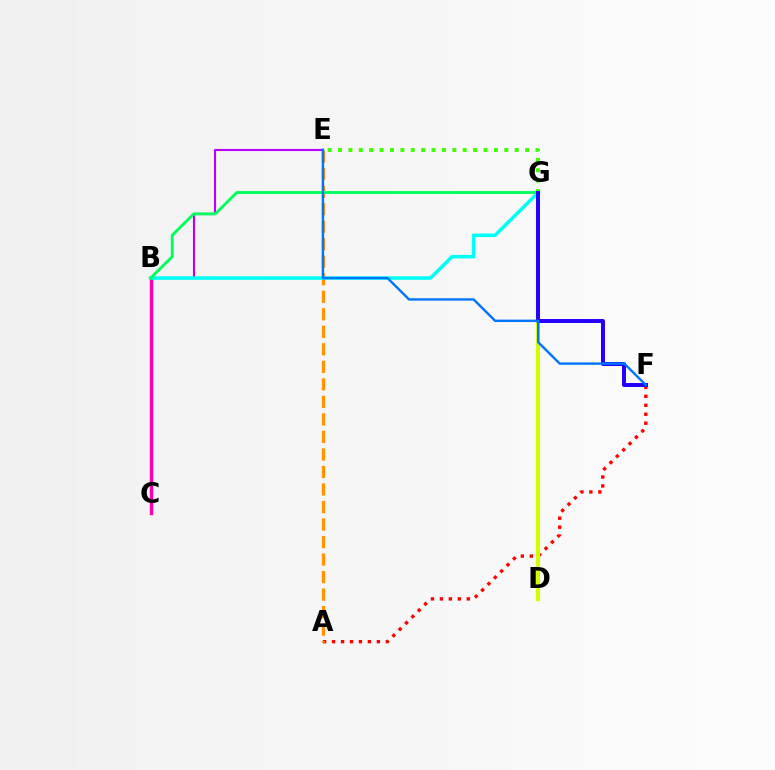{('B', 'C'): [{'color': '#ff00ac', 'line_style': 'solid', 'thickness': 2.44}], ('A', 'F'): [{'color': '#ff0000', 'line_style': 'dotted', 'thickness': 2.43}], ('B', 'E'): [{'color': '#b900ff', 'line_style': 'solid', 'thickness': 1.52}], ('A', 'E'): [{'color': '#ff9400', 'line_style': 'dashed', 'thickness': 2.38}], ('B', 'G'): [{'color': '#00fff6', 'line_style': 'solid', 'thickness': 2.53}, {'color': '#00ff5c', 'line_style': 'solid', 'thickness': 2.08}], ('D', 'G'): [{'color': '#d1ff00', 'line_style': 'solid', 'thickness': 2.98}], ('E', 'G'): [{'color': '#3dff00', 'line_style': 'dotted', 'thickness': 2.82}], ('F', 'G'): [{'color': '#2500ff', 'line_style': 'solid', 'thickness': 2.88}], ('E', 'F'): [{'color': '#0074ff', 'line_style': 'solid', 'thickness': 1.73}]}